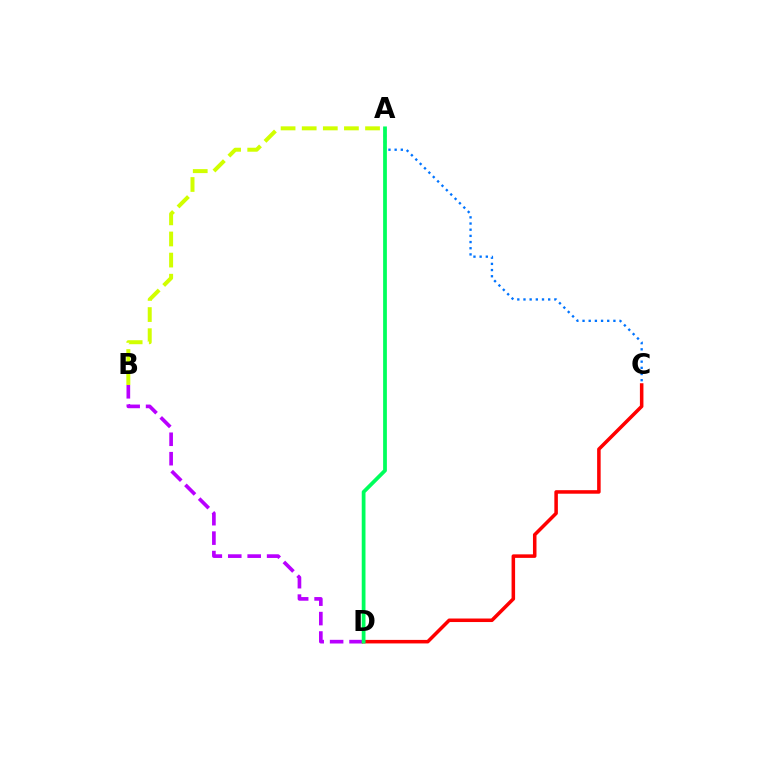{('A', 'B'): [{'color': '#d1ff00', 'line_style': 'dashed', 'thickness': 2.87}], ('B', 'D'): [{'color': '#b900ff', 'line_style': 'dashed', 'thickness': 2.64}], ('C', 'D'): [{'color': '#ff0000', 'line_style': 'solid', 'thickness': 2.54}], ('A', 'C'): [{'color': '#0074ff', 'line_style': 'dotted', 'thickness': 1.68}], ('A', 'D'): [{'color': '#00ff5c', 'line_style': 'solid', 'thickness': 2.7}]}